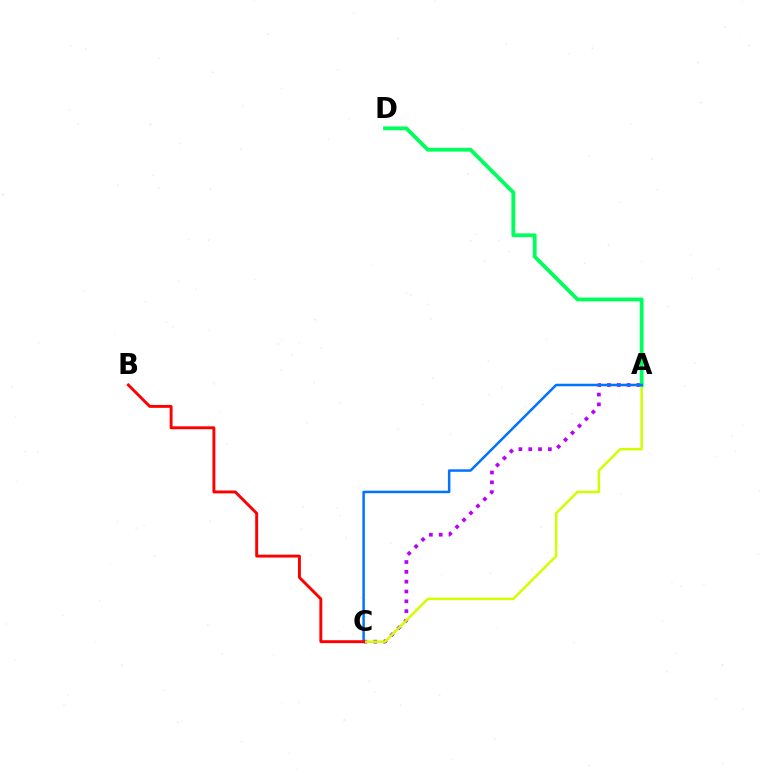{('A', 'C'): [{'color': '#b900ff', 'line_style': 'dotted', 'thickness': 2.67}, {'color': '#d1ff00', 'line_style': 'solid', 'thickness': 1.81}, {'color': '#0074ff', 'line_style': 'solid', 'thickness': 1.8}], ('A', 'D'): [{'color': '#00ff5c', 'line_style': 'solid', 'thickness': 2.75}], ('B', 'C'): [{'color': '#ff0000', 'line_style': 'solid', 'thickness': 2.09}]}